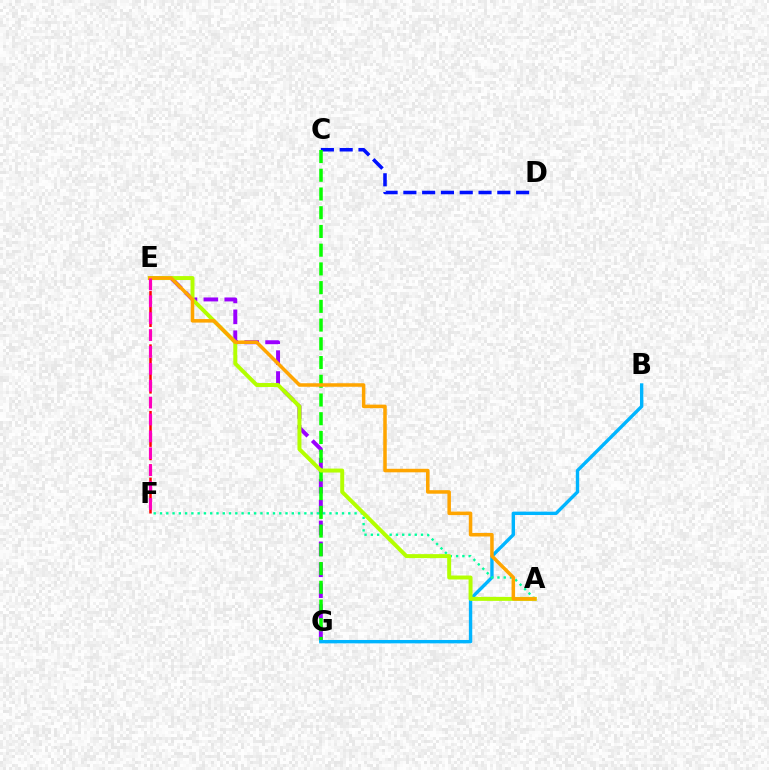{('E', 'F'): [{'color': '#ff0000', 'line_style': 'dashed', 'thickness': 1.81}, {'color': '#ff00bd', 'line_style': 'dashed', 'thickness': 2.29}], ('C', 'D'): [{'color': '#0010ff', 'line_style': 'dashed', 'thickness': 2.55}], ('E', 'G'): [{'color': '#9b00ff', 'line_style': 'dashed', 'thickness': 2.84}], ('C', 'G'): [{'color': '#08ff00', 'line_style': 'dashed', 'thickness': 2.54}], ('B', 'G'): [{'color': '#00b5ff', 'line_style': 'solid', 'thickness': 2.43}], ('A', 'F'): [{'color': '#00ff9d', 'line_style': 'dotted', 'thickness': 1.71}], ('A', 'E'): [{'color': '#b3ff00', 'line_style': 'solid', 'thickness': 2.85}, {'color': '#ffa500', 'line_style': 'solid', 'thickness': 2.54}]}